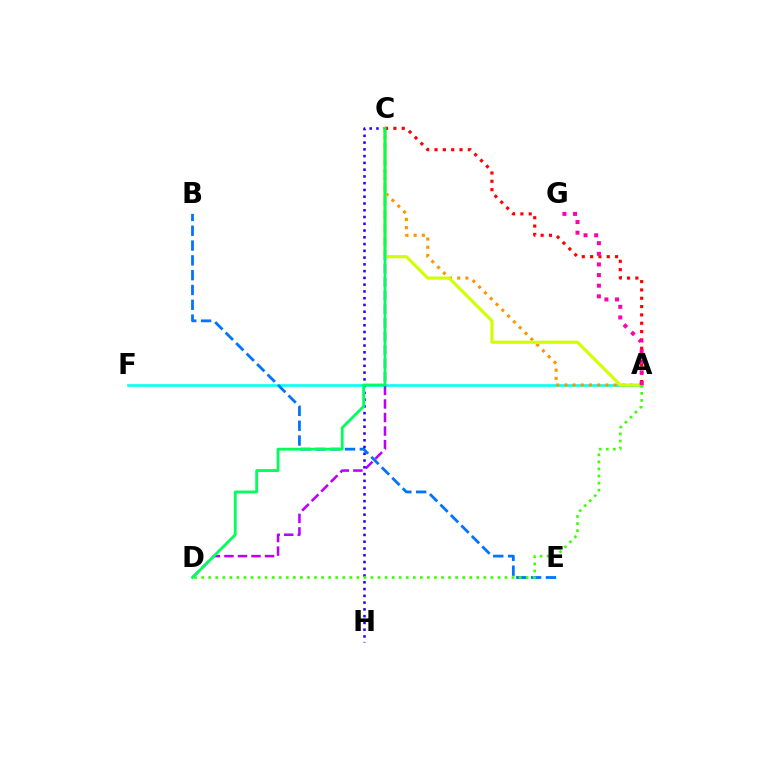{('A', 'F'): [{'color': '#00fff6', 'line_style': 'solid', 'thickness': 1.88}], ('B', 'E'): [{'color': '#0074ff', 'line_style': 'dashed', 'thickness': 2.01}], ('C', 'D'): [{'color': '#b900ff', 'line_style': 'dashed', 'thickness': 1.84}, {'color': '#00ff5c', 'line_style': 'solid', 'thickness': 2.03}], ('C', 'H'): [{'color': '#2500ff', 'line_style': 'dotted', 'thickness': 1.84}], ('A', 'C'): [{'color': '#ff9400', 'line_style': 'dotted', 'thickness': 2.23}, {'color': '#d1ff00', 'line_style': 'solid', 'thickness': 2.25}, {'color': '#ff0000', 'line_style': 'dotted', 'thickness': 2.26}], ('A', 'D'): [{'color': '#3dff00', 'line_style': 'dotted', 'thickness': 1.92}], ('A', 'G'): [{'color': '#ff00ac', 'line_style': 'dotted', 'thickness': 2.89}]}